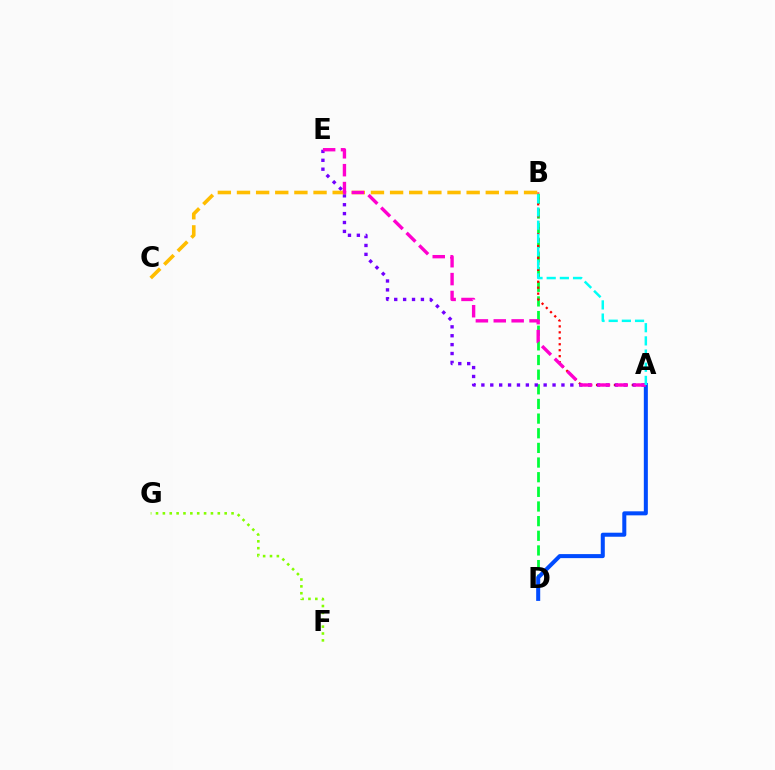{('B', 'D'): [{'color': '#00ff39', 'line_style': 'dashed', 'thickness': 1.99}], ('A', 'B'): [{'color': '#ff0000', 'line_style': 'dotted', 'thickness': 1.62}, {'color': '#00fff6', 'line_style': 'dashed', 'thickness': 1.79}], ('A', 'D'): [{'color': '#004bff', 'line_style': 'solid', 'thickness': 2.9}], ('A', 'E'): [{'color': '#7200ff', 'line_style': 'dotted', 'thickness': 2.42}, {'color': '#ff00cf', 'line_style': 'dashed', 'thickness': 2.43}], ('B', 'C'): [{'color': '#ffbd00', 'line_style': 'dashed', 'thickness': 2.6}], ('F', 'G'): [{'color': '#84ff00', 'line_style': 'dotted', 'thickness': 1.87}]}